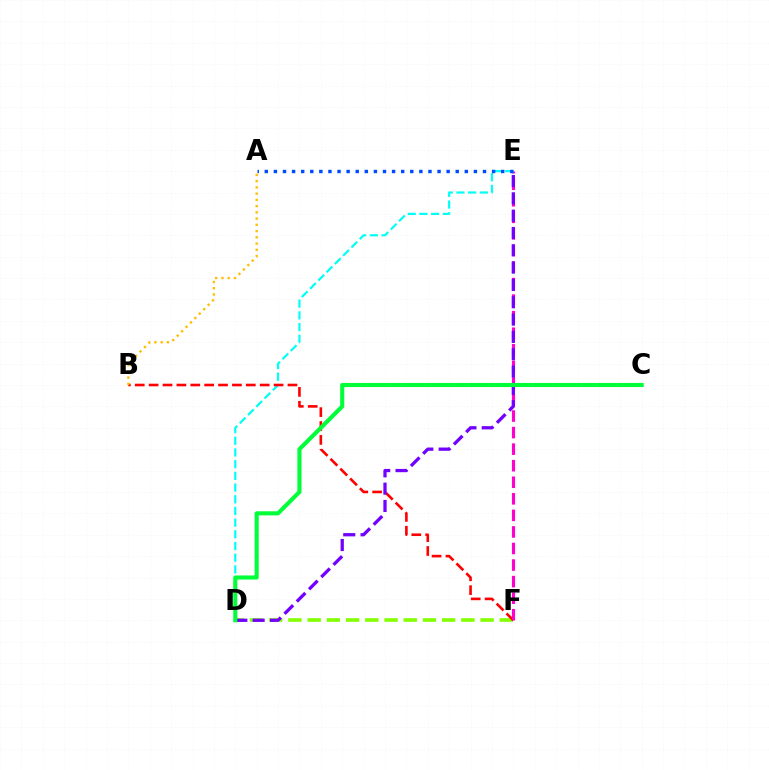{('D', 'E'): [{'color': '#00fff6', 'line_style': 'dashed', 'thickness': 1.59}, {'color': '#7200ff', 'line_style': 'dashed', 'thickness': 2.35}], ('D', 'F'): [{'color': '#84ff00', 'line_style': 'dashed', 'thickness': 2.61}], ('B', 'F'): [{'color': '#ff0000', 'line_style': 'dashed', 'thickness': 1.89}], ('E', 'F'): [{'color': '#ff00cf', 'line_style': 'dashed', 'thickness': 2.25}], ('A', 'E'): [{'color': '#004bff', 'line_style': 'dotted', 'thickness': 2.47}], ('A', 'B'): [{'color': '#ffbd00', 'line_style': 'dotted', 'thickness': 1.7}], ('C', 'D'): [{'color': '#00ff39', 'line_style': 'solid', 'thickness': 2.95}]}